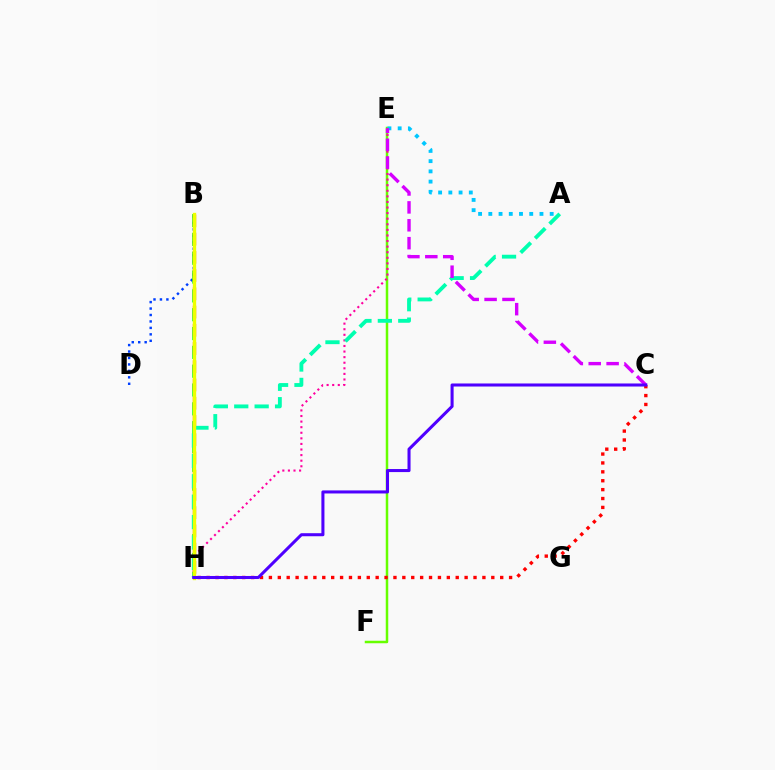{('B', 'D'): [{'color': '#003fff', 'line_style': 'dotted', 'thickness': 1.75}], ('E', 'F'): [{'color': '#66ff00', 'line_style': 'solid', 'thickness': 1.8}], ('A', 'E'): [{'color': '#00c7ff', 'line_style': 'dotted', 'thickness': 2.78}], ('B', 'H'): [{'color': '#00ff27', 'line_style': 'dashed', 'thickness': 2.56}, {'color': '#ff8800', 'line_style': 'dashed', 'thickness': 2.48}, {'color': '#eeff00', 'line_style': 'solid', 'thickness': 2.41}], ('E', 'H'): [{'color': '#ff00a0', 'line_style': 'dotted', 'thickness': 1.52}], ('A', 'H'): [{'color': '#00ffaf', 'line_style': 'dashed', 'thickness': 2.77}], ('C', 'E'): [{'color': '#d600ff', 'line_style': 'dashed', 'thickness': 2.43}], ('C', 'H'): [{'color': '#ff0000', 'line_style': 'dotted', 'thickness': 2.42}, {'color': '#4f00ff', 'line_style': 'solid', 'thickness': 2.2}]}